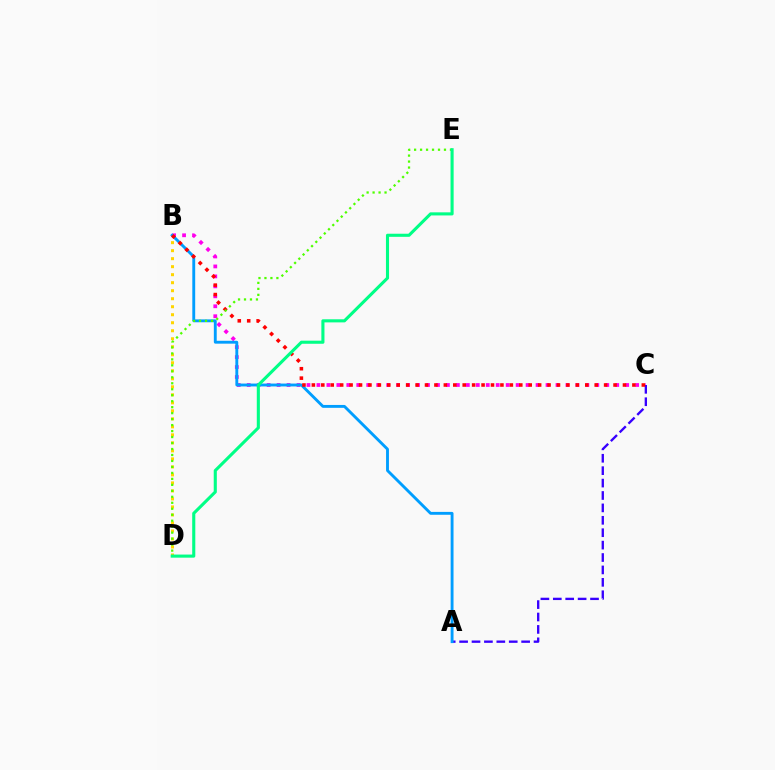{('B', 'C'): [{'color': '#ff00ed', 'line_style': 'dotted', 'thickness': 2.71}, {'color': '#ff0000', 'line_style': 'dotted', 'thickness': 2.56}], ('B', 'D'): [{'color': '#ffd500', 'line_style': 'dotted', 'thickness': 2.18}], ('A', 'C'): [{'color': '#3700ff', 'line_style': 'dashed', 'thickness': 1.69}], ('A', 'B'): [{'color': '#009eff', 'line_style': 'solid', 'thickness': 2.07}], ('D', 'E'): [{'color': '#4fff00', 'line_style': 'dotted', 'thickness': 1.62}, {'color': '#00ff86', 'line_style': 'solid', 'thickness': 2.23}]}